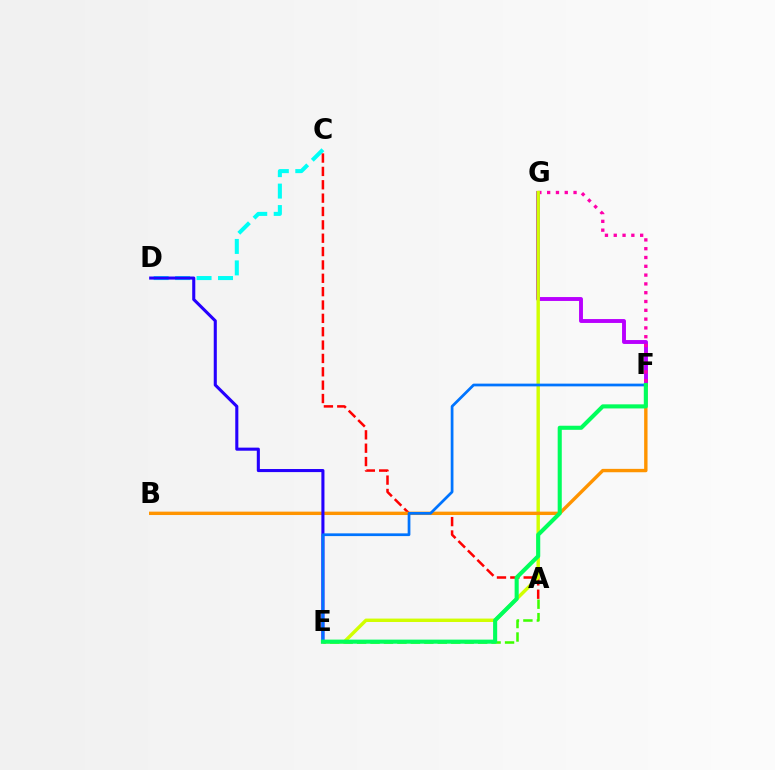{('C', 'D'): [{'color': '#00fff6', 'line_style': 'dashed', 'thickness': 2.91}], ('A', 'C'): [{'color': '#ff0000', 'line_style': 'dashed', 'thickness': 1.81}], ('A', 'E'): [{'color': '#3dff00', 'line_style': 'dashed', 'thickness': 1.83}], ('F', 'G'): [{'color': '#b900ff', 'line_style': 'solid', 'thickness': 2.81}, {'color': '#ff00ac', 'line_style': 'dotted', 'thickness': 2.39}], ('E', 'G'): [{'color': '#d1ff00', 'line_style': 'solid', 'thickness': 2.46}], ('B', 'F'): [{'color': '#ff9400', 'line_style': 'solid', 'thickness': 2.44}], ('D', 'E'): [{'color': '#2500ff', 'line_style': 'solid', 'thickness': 2.22}], ('E', 'F'): [{'color': '#0074ff', 'line_style': 'solid', 'thickness': 1.97}, {'color': '#00ff5c', 'line_style': 'solid', 'thickness': 2.94}]}